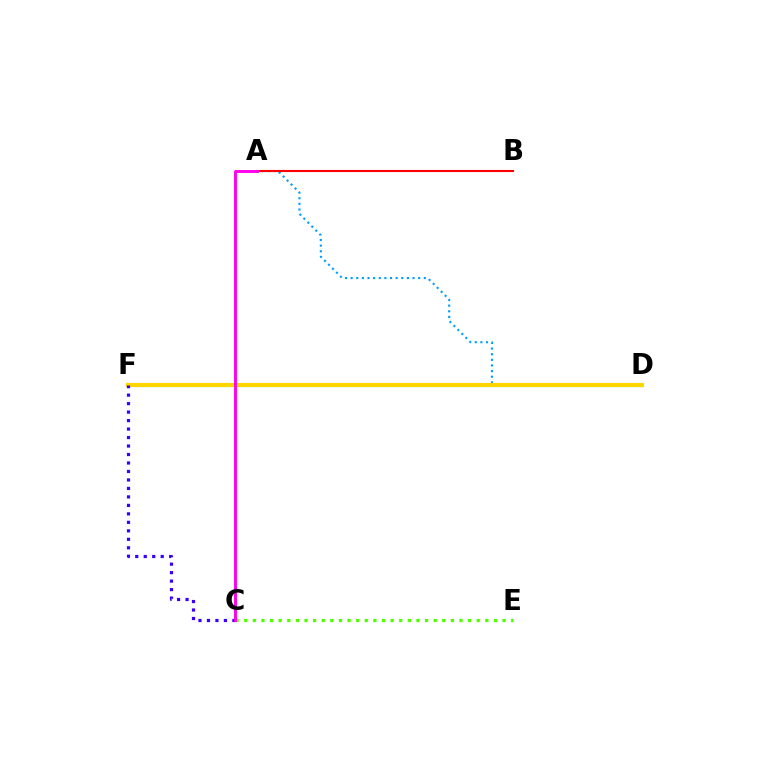{('C', 'E'): [{'color': '#4fff00', 'line_style': 'dotted', 'thickness': 2.34}], ('D', 'F'): [{'color': '#00ff86', 'line_style': 'solid', 'thickness': 2.27}, {'color': '#ffd500', 'line_style': 'solid', 'thickness': 2.97}], ('A', 'D'): [{'color': '#009eff', 'line_style': 'dotted', 'thickness': 1.53}], ('A', 'B'): [{'color': '#ff0000', 'line_style': 'solid', 'thickness': 1.52}], ('C', 'F'): [{'color': '#3700ff', 'line_style': 'dotted', 'thickness': 2.3}], ('A', 'C'): [{'color': '#ff00ed', 'line_style': 'solid', 'thickness': 2.1}]}